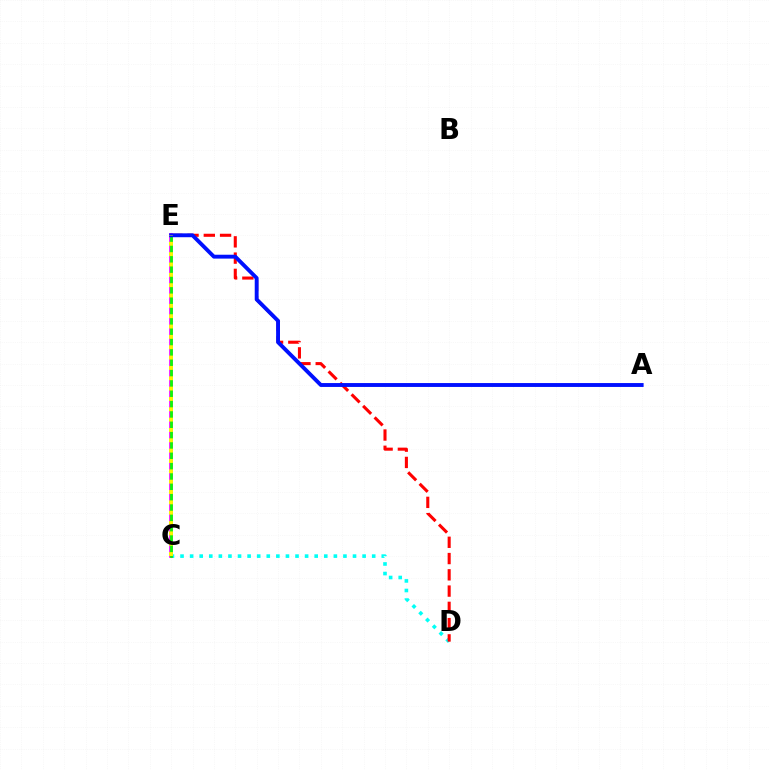{('C', 'D'): [{'color': '#00fff6', 'line_style': 'dotted', 'thickness': 2.6}], ('D', 'E'): [{'color': '#ff0000', 'line_style': 'dashed', 'thickness': 2.21}], ('C', 'E'): [{'color': '#ee00ff', 'line_style': 'solid', 'thickness': 2.62}, {'color': '#08ff00', 'line_style': 'solid', 'thickness': 1.96}, {'color': '#fcf500', 'line_style': 'dotted', 'thickness': 2.81}], ('A', 'E'): [{'color': '#0010ff', 'line_style': 'solid', 'thickness': 2.79}]}